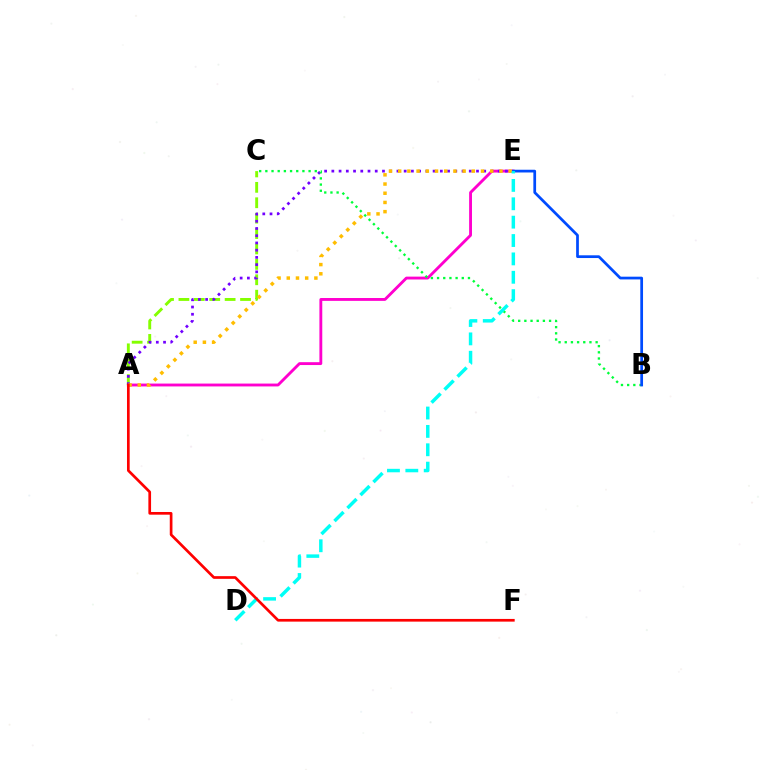{('A', 'C'): [{'color': '#84ff00', 'line_style': 'dashed', 'thickness': 2.09}], ('A', 'E'): [{'color': '#ff00cf', 'line_style': 'solid', 'thickness': 2.06}, {'color': '#7200ff', 'line_style': 'dotted', 'thickness': 1.97}, {'color': '#ffbd00', 'line_style': 'dotted', 'thickness': 2.5}], ('B', 'C'): [{'color': '#00ff39', 'line_style': 'dotted', 'thickness': 1.68}], ('B', 'E'): [{'color': '#004bff', 'line_style': 'solid', 'thickness': 1.97}], ('D', 'E'): [{'color': '#00fff6', 'line_style': 'dashed', 'thickness': 2.5}], ('A', 'F'): [{'color': '#ff0000', 'line_style': 'solid', 'thickness': 1.94}]}